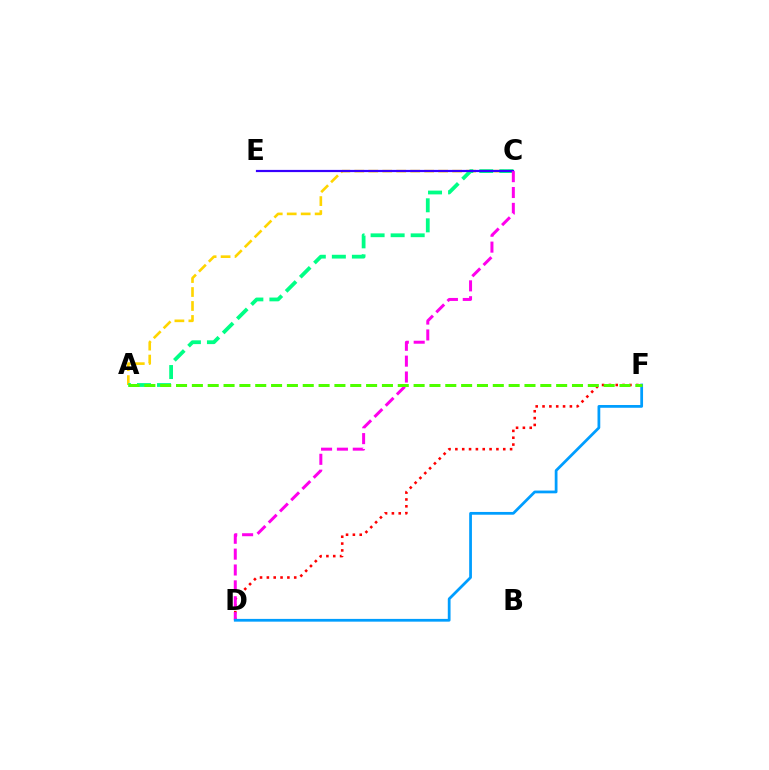{('A', 'C'): [{'color': '#ffd500', 'line_style': 'dashed', 'thickness': 1.9}, {'color': '#00ff86', 'line_style': 'dashed', 'thickness': 2.72}], ('C', 'E'): [{'color': '#3700ff', 'line_style': 'solid', 'thickness': 1.59}], ('D', 'F'): [{'color': '#ff0000', 'line_style': 'dotted', 'thickness': 1.86}, {'color': '#009eff', 'line_style': 'solid', 'thickness': 1.99}], ('C', 'D'): [{'color': '#ff00ed', 'line_style': 'dashed', 'thickness': 2.16}], ('A', 'F'): [{'color': '#4fff00', 'line_style': 'dashed', 'thickness': 2.15}]}